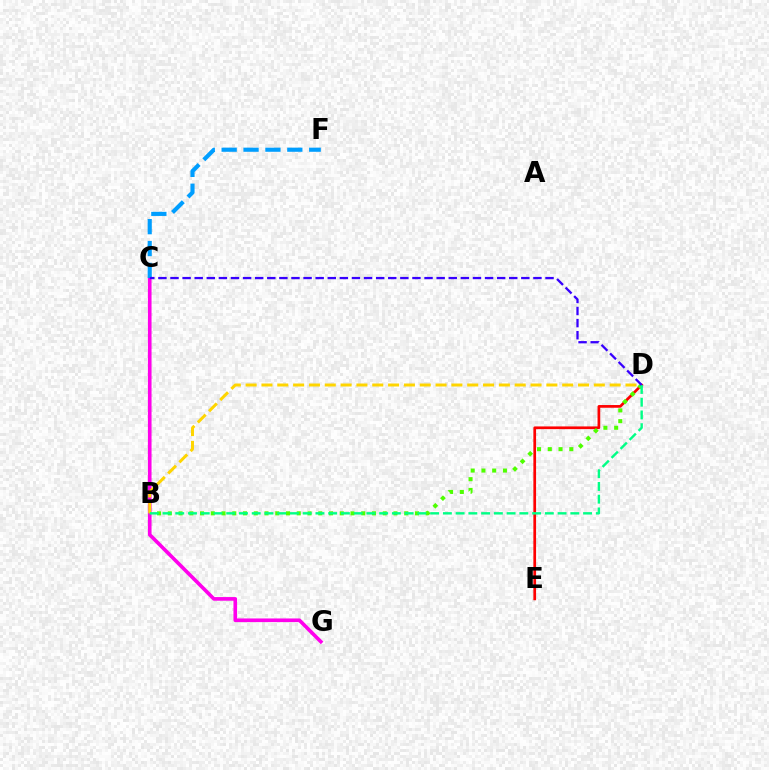{('C', 'G'): [{'color': '#ff00ed', 'line_style': 'solid', 'thickness': 2.62}], ('C', 'F'): [{'color': '#009eff', 'line_style': 'dashed', 'thickness': 2.97}], ('D', 'E'): [{'color': '#ff0000', 'line_style': 'solid', 'thickness': 1.95}], ('B', 'D'): [{'color': '#4fff00', 'line_style': 'dotted', 'thickness': 2.92}, {'color': '#ffd500', 'line_style': 'dashed', 'thickness': 2.15}, {'color': '#00ff86', 'line_style': 'dashed', 'thickness': 1.73}], ('C', 'D'): [{'color': '#3700ff', 'line_style': 'dashed', 'thickness': 1.64}]}